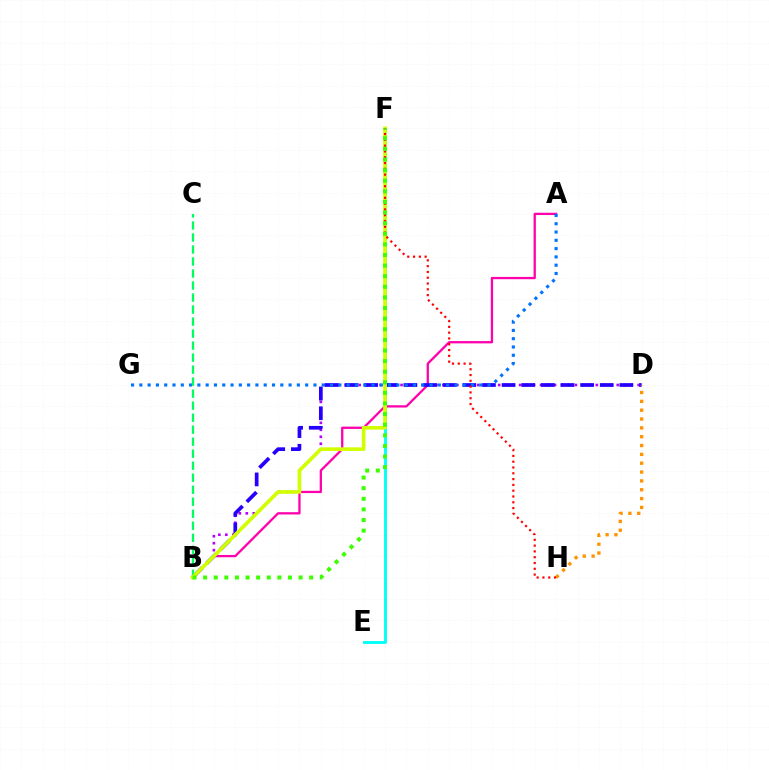{('B', 'D'): [{'color': '#b900ff', 'line_style': 'dotted', 'thickness': 1.89}, {'color': '#2500ff', 'line_style': 'dashed', 'thickness': 2.67}], ('A', 'B'): [{'color': '#ff00ac', 'line_style': 'solid', 'thickness': 1.65}], ('E', 'F'): [{'color': '#00fff6', 'line_style': 'solid', 'thickness': 2.07}], ('A', 'G'): [{'color': '#0074ff', 'line_style': 'dotted', 'thickness': 2.25}], ('D', 'H'): [{'color': '#ff9400', 'line_style': 'dotted', 'thickness': 2.4}], ('B', 'C'): [{'color': '#00ff5c', 'line_style': 'dashed', 'thickness': 1.63}], ('B', 'F'): [{'color': '#d1ff00', 'line_style': 'solid', 'thickness': 2.63}, {'color': '#3dff00', 'line_style': 'dotted', 'thickness': 2.88}], ('F', 'H'): [{'color': '#ff0000', 'line_style': 'dotted', 'thickness': 1.58}]}